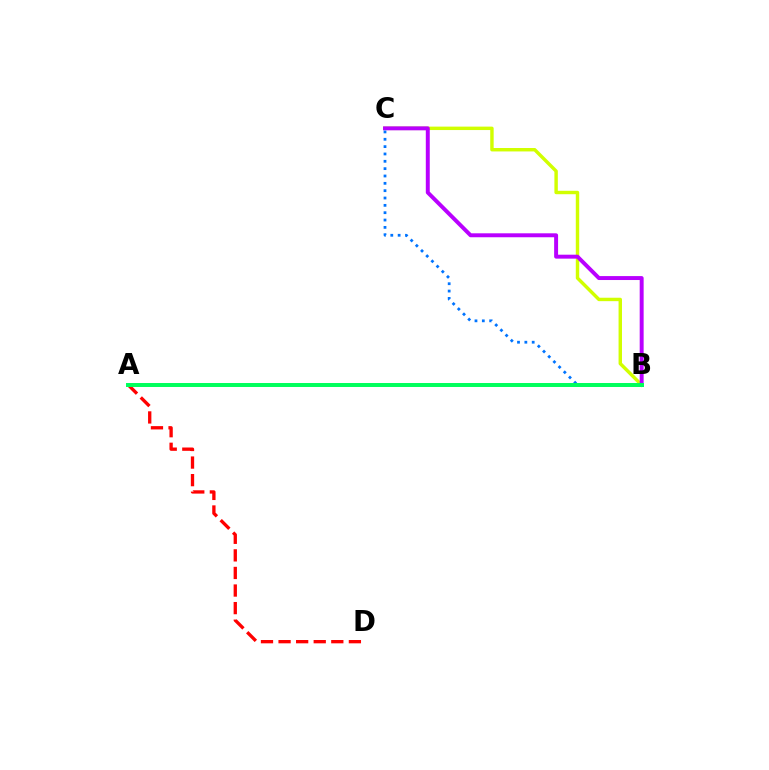{('B', 'C'): [{'color': '#d1ff00', 'line_style': 'solid', 'thickness': 2.47}, {'color': '#b900ff', 'line_style': 'solid', 'thickness': 2.84}, {'color': '#0074ff', 'line_style': 'dotted', 'thickness': 1.99}], ('A', 'D'): [{'color': '#ff0000', 'line_style': 'dashed', 'thickness': 2.39}], ('A', 'B'): [{'color': '#00ff5c', 'line_style': 'solid', 'thickness': 2.86}]}